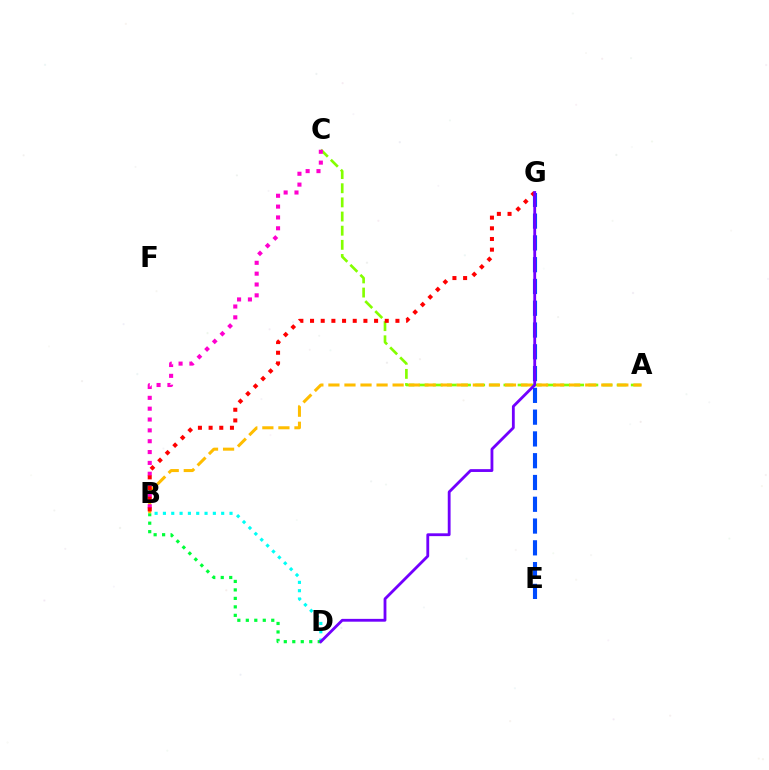{('A', 'C'): [{'color': '#84ff00', 'line_style': 'dashed', 'thickness': 1.92}], ('A', 'B'): [{'color': '#ffbd00', 'line_style': 'dashed', 'thickness': 2.18}], ('B', 'C'): [{'color': '#ff00cf', 'line_style': 'dotted', 'thickness': 2.95}], ('E', 'G'): [{'color': '#004bff', 'line_style': 'dashed', 'thickness': 2.96}], ('B', 'D'): [{'color': '#00fff6', 'line_style': 'dotted', 'thickness': 2.26}, {'color': '#00ff39', 'line_style': 'dotted', 'thickness': 2.3}], ('B', 'G'): [{'color': '#ff0000', 'line_style': 'dotted', 'thickness': 2.9}], ('D', 'G'): [{'color': '#7200ff', 'line_style': 'solid', 'thickness': 2.03}]}